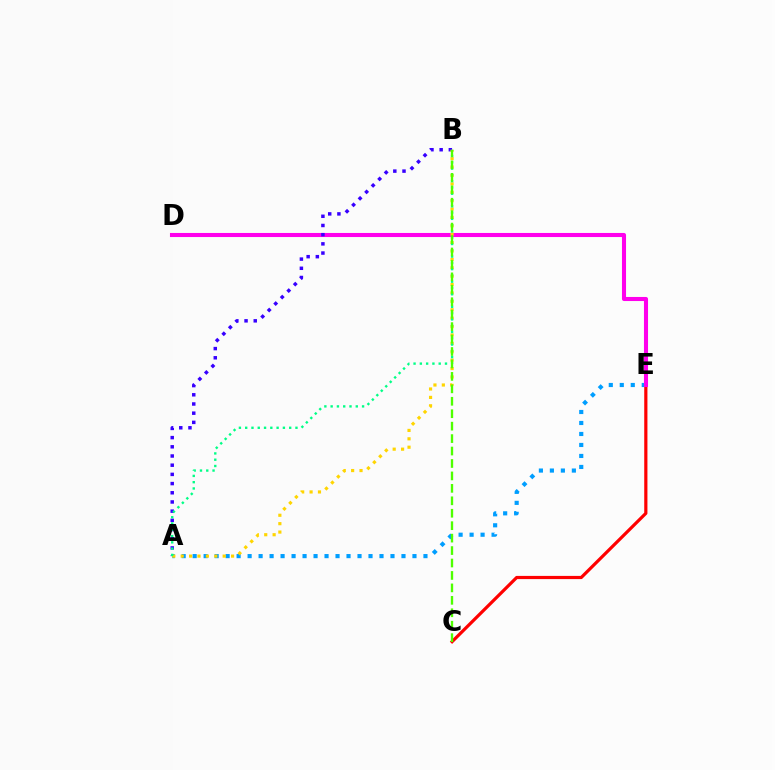{('C', 'E'): [{'color': '#ff0000', 'line_style': 'solid', 'thickness': 2.3}], ('A', 'E'): [{'color': '#009eff', 'line_style': 'dotted', 'thickness': 2.99}], ('D', 'E'): [{'color': '#ff00ed', 'line_style': 'solid', 'thickness': 2.94}], ('A', 'B'): [{'color': '#3700ff', 'line_style': 'dotted', 'thickness': 2.5}, {'color': '#ffd500', 'line_style': 'dotted', 'thickness': 2.28}, {'color': '#00ff86', 'line_style': 'dotted', 'thickness': 1.71}], ('B', 'C'): [{'color': '#4fff00', 'line_style': 'dashed', 'thickness': 1.69}]}